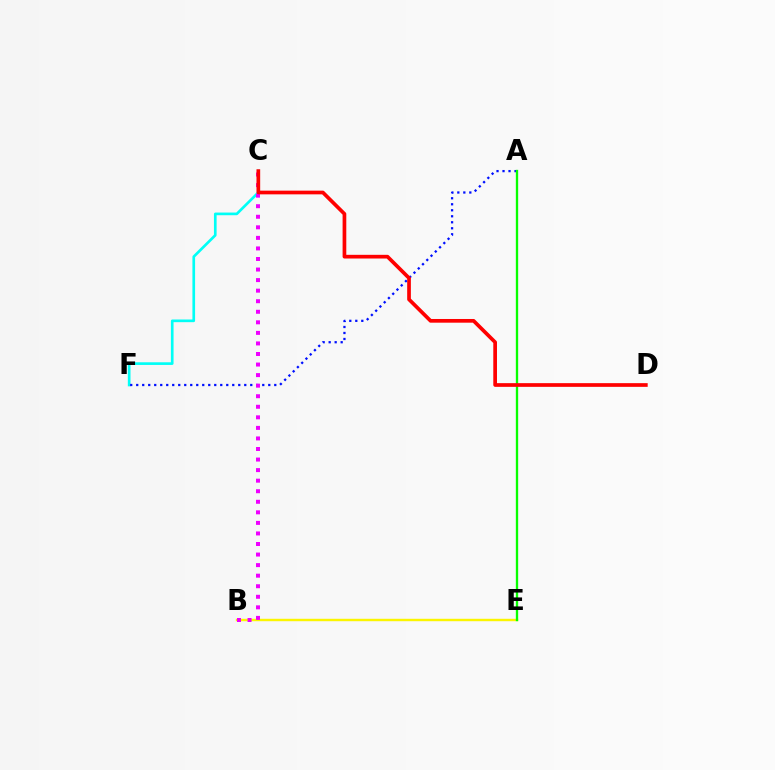{('C', 'F'): [{'color': '#00fff6', 'line_style': 'solid', 'thickness': 1.92}], ('A', 'F'): [{'color': '#0010ff', 'line_style': 'dotted', 'thickness': 1.63}], ('B', 'E'): [{'color': '#fcf500', 'line_style': 'solid', 'thickness': 1.75}], ('B', 'C'): [{'color': '#ee00ff', 'line_style': 'dotted', 'thickness': 2.87}], ('A', 'E'): [{'color': '#08ff00', 'line_style': 'solid', 'thickness': 1.68}], ('C', 'D'): [{'color': '#ff0000', 'line_style': 'solid', 'thickness': 2.66}]}